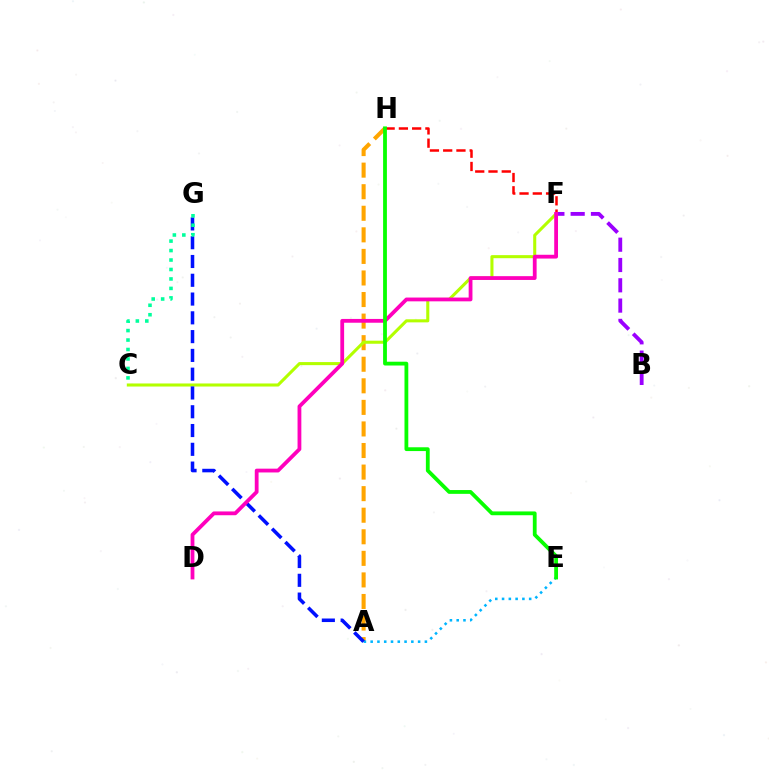{('A', 'H'): [{'color': '#ffa500', 'line_style': 'dashed', 'thickness': 2.93}], ('A', 'E'): [{'color': '#00b5ff', 'line_style': 'dotted', 'thickness': 1.84}], ('C', 'F'): [{'color': '#b3ff00', 'line_style': 'solid', 'thickness': 2.21}], ('F', 'H'): [{'color': '#ff0000', 'line_style': 'dashed', 'thickness': 1.8}], ('A', 'G'): [{'color': '#0010ff', 'line_style': 'dashed', 'thickness': 2.55}], ('B', 'F'): [{'color': '#9b00ff', 'line_style': 'dashed', 'thickness': 2.76}], ('D', 'F'): [{'color': '#ff00bd', 'line_style': 'solid', 'thickness': 2.73}], ('E', 'H'): [{'color': '#08ff00', 'line_style': 'solid', 'thickness': 2.73}], ('C', 'G'): [{'color': '#00ff9d', 'line_style': 'dotted', 'thickness': 2.57}]}